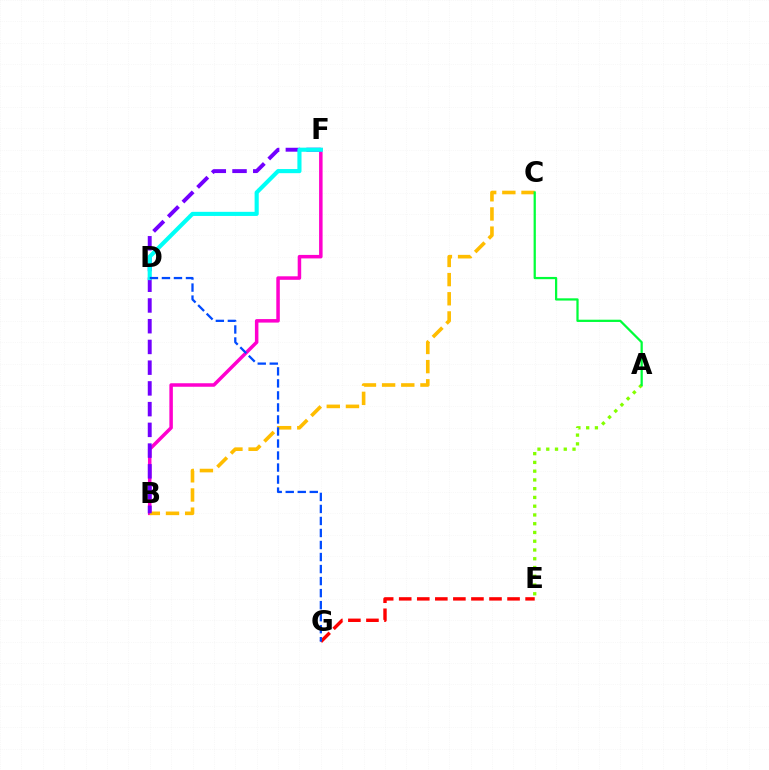{('B', 'F'): [{'color': '#ff00cf', 'line_style': 'solid', 'thickness': 2.52}, {'color': '#7200ff', 'line_style': 'dashed', 'thickness': 2.82}], ('B', 'C'): [{'color': '#ffbd00', 'line_style': 'dashed', 'thickness': 2.61}], ('A', 'E'): [{'color': '#84ff00', 'line_style': 'dotted', 'thickness': 2.38}], ('E', 'G'): [{'color': '#ff0000', 'line_style': 'dashed', 'thickness': 2.45}], ('D', 'F'): [{'color': '#00fff6', 'line_style': 'solid', 'thickness': 2.97}], ('A', 'C'): [{'color': '#00ff39', 'line_style': 'solid', 'thickness': 1.62}], ('D', 'G'): [{'color': '#004bff', 'line_style': 'dashed', 'thickness': 1.63}]}